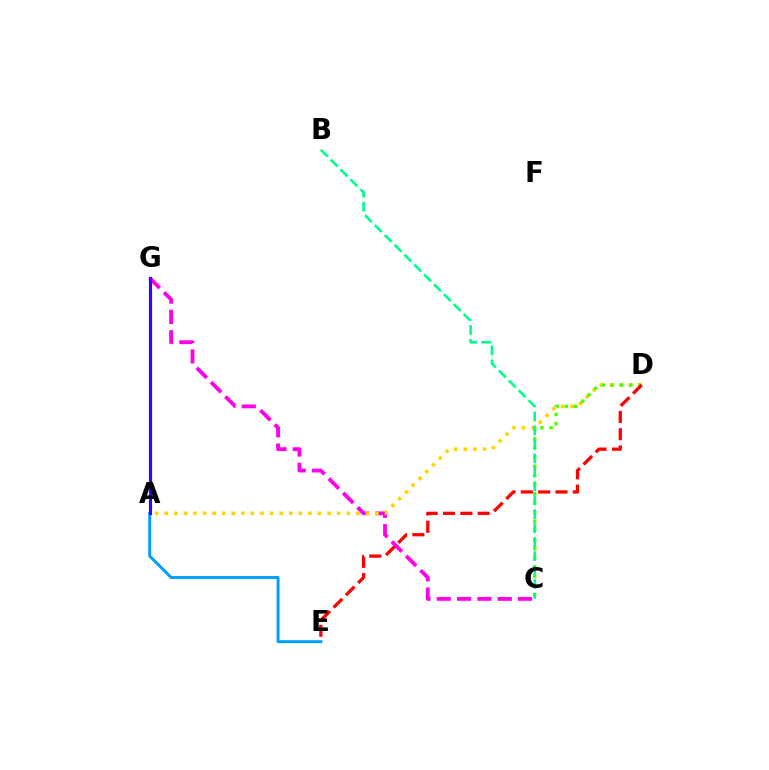{('A', 'E'): [{'color': '#009eff', 'line_style': 'solid', 'thickness': 2.12}], ('C', 'G'): [{'color': '#ff00ed', 'line_style': 'dashed', 'thickness': 2.76}], ('A', 'G'): [{'color': '#3700ff', 'line_style': 'solid', 'thickness': 2.25}], ('A', 'D'): [{'color': '#ffd500', 'line_style': 'dotted', 'thickness': 2.6}], ('C', 'D'): [{'color': '#4fff00', 'line_style': 'dotted', 'thickness': 2.49}], ('B', 'C'): [{'color': '#00ff86', 'line_style': 'dashed', 'thickness': 1.9}], ('D', 'E'): [{'color': '#ff0000', 'line_style': 'dashed', 'thickness': 2.36}]}